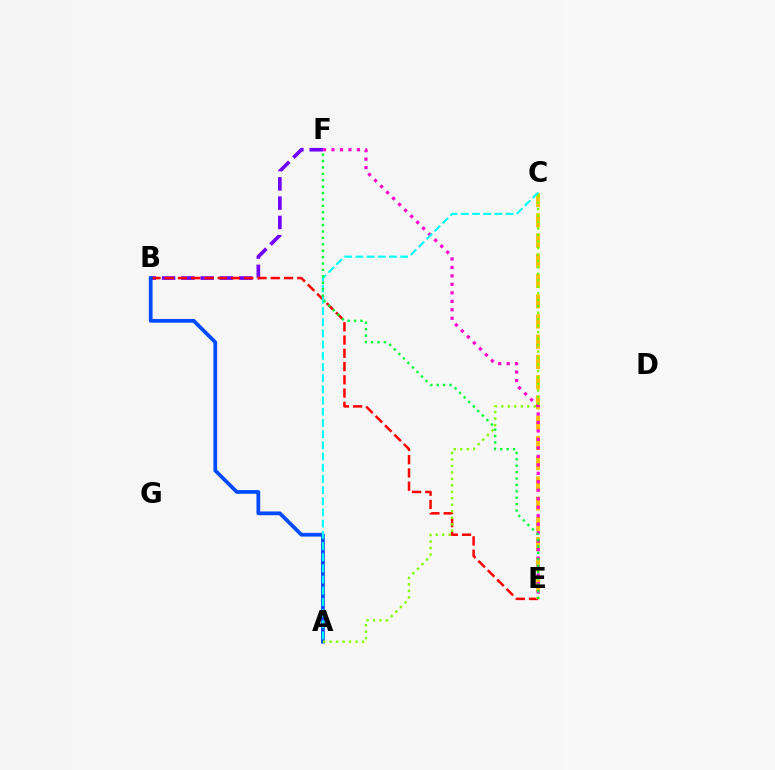{('B', 'F'): [{'color': '#7200ff', 'line_style': 'dashed', 'thickness': 2.62}], ('B', 'E'): [{'color': '#ff0000', 'line_style': 'dashed', 'thickness': 1.8}], ('A', 'B'): [{'color': '#004bff', 'line_style': 'solid', 'thickness': 2.7}], ('C', 'E'): [{'color': '#ffbd00', 'line_style': 'dashed', 'thickness': 2.75}], ('E', 'F'): [{'color': '#ff00cf', 'line_style': 'dotted', 'thickness': 2.3}, {'color': '#00ff39', 'line_style': 'dotted', 'thickness': 1.74}], ('A', 'C'): [{'color': '#84ff00', 'line_style': 'dotted', 'thickness': 1.76}, {'color': '#00fff6', 'line_style': 'dashed', 'thickness': 1.52}]}